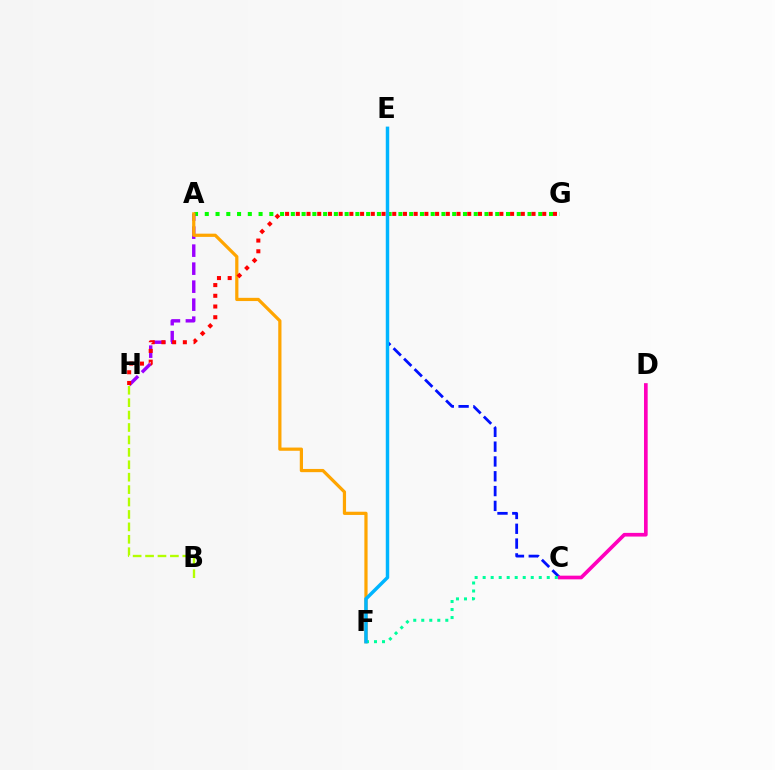{('A', 'G'): [{'color': '#08ff00', 'line_style': 'dotted', 'thickness': 2.92}], ('A', 'H'): [{'color': '#9b00ff', 'line_style': 'dashed', 'thickness': 2.45}], ('C', 'E'): [{'color': '#0010ff', 'line_style': 'dashed', 'thickness': 2.01}], ('A', 'F'): [{'color': '#ffa500', 'line_style': 'solid', 'thickness': 2.32}], ('C', 'D'): [{'color': '#ff00bd', 'line_style': 'solid', 'thickness': 2.65}], ('C', 'F'): [{'color': '#00ff9d', 'line_style': 'dotted', 'thickness': 2.18}], ('E', 'F'): [{'color': '#00b5ff', 'line_style': 'solid', 'thickness': 2.49}], ('B', 'H'): [{'color': '#b3ff00', 'line_style': 'dashed', 'thickness': 1.69}], ('G', 'H'): [{'color': '#ff0000', 'line_style': 'dotted', 'thickness': 2.91}]}